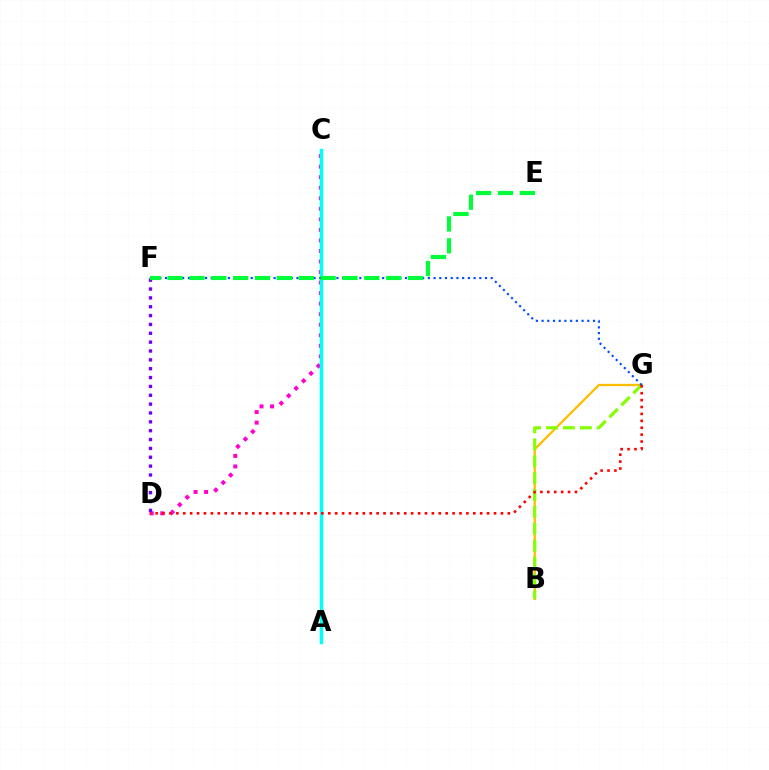{('C', 'D'): [{'color': '#ff00cf', 'line_style': 'dotted', 'thickness': 2.86}], ('A', 'C'): [{'color': '#00fff6', 'line_style': 'solid', 'thickness': 2.49}], ('B', 'G'): [{'color': '#ffbd00', 'line_style': 'solid', 'thickness': 1.67}, {'color': '#84ff00', 'line_style': 'dashed', 'thickness': 2.3}], ('F', 'G'): [{'color': '#004bff', 'line_style': 'dotted', 'thickness': 1.55}], ('D', 'F'): [{'color': '#7200ff', 'line_style': 'dotted', 'thickness': 2.41}], ('D', 'G'): [{'color': '#ff0000', 'line_style': 'dotted', 'thickness': 1.88}], ('E', 'F'): [{'color': '#00ff39', 'line_style': 'dashed', 'thickness': 2.97}]}